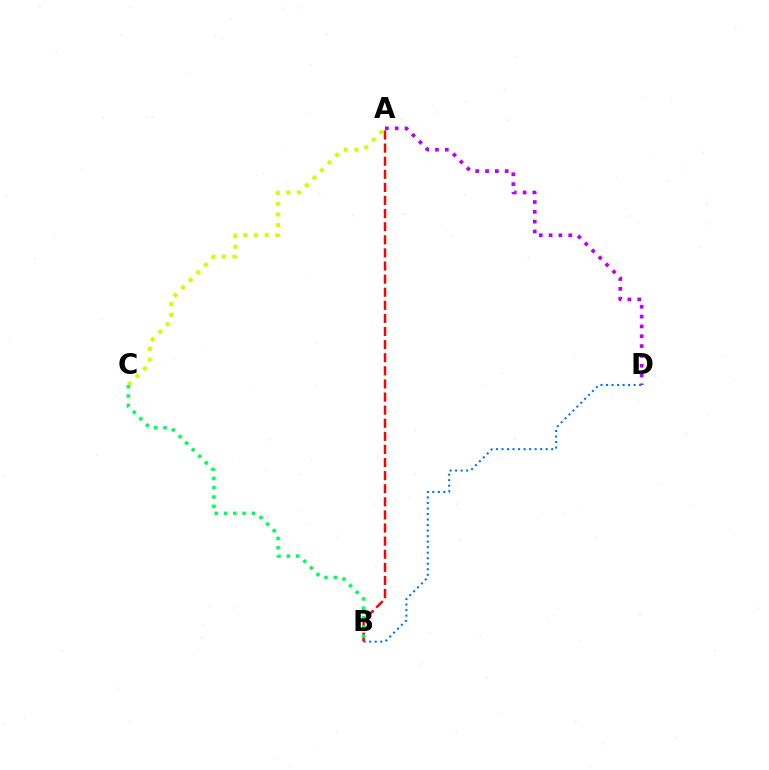{('A', 'D'): [{'color': '#b900ff', 'line_style': 'dotted', 'thickness': 2.67}], ('A', 'C'): [{'color': '#d1ff00', 'line_style': 'dotted', 'thickness': 2.91}], ('B', 'D'): [{'color': '#0074ff', 'line_style': 'dotted', 'thickness': 1.5}], ('A', 'B'): [{'color': '#ff0000', 'line_style': 'dashed', 'thickness': 1.78}], ('B', 'C'): [{'color': '#00ff5c', 'line_style': 'dotted', 'thickness': 2.53}]}